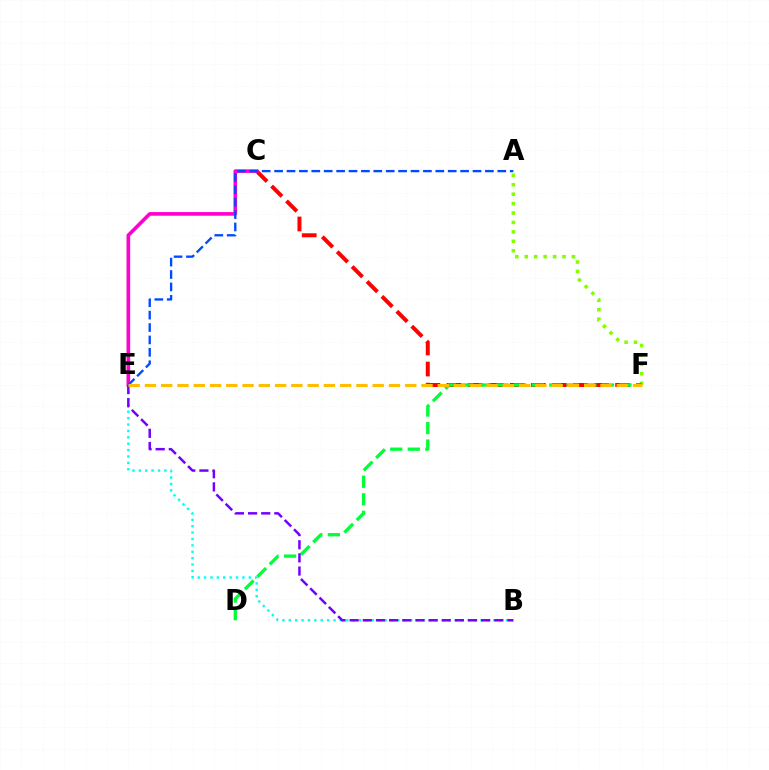{('A', 'F'): [{'color': '#84ff00', 'line_style': 'dotted', 'thickness': 2.56}], ('C', 'F'): [{'color': '#ff0000', 'line_style': 'dashed', 'thickness': 2.86}], ('B', 'E'): [{'color': '#00fff6', 'line_style': 'dotted', 'thickness': 1.74}, {'color': '#7200ff', 'line_style': 'dashed', 'thickness': 1.79}], ('D', 'F'): [{'color': '#00ff39', 'line_style': 'dashed', 'thickness': 2.38}], ('C', 'E'): [{'color': '#ff00cf', 'line_style': 'solid', 'thickness': 2.61}], ('A', 'E'): [{'color': '#004bff', 'line_style': 'dashed', 'thickness': 1.68}], ('E', 'F'): [{'color': '#ffbd00', 'line_style': 'dashed', 'thickness': 2.21}]}